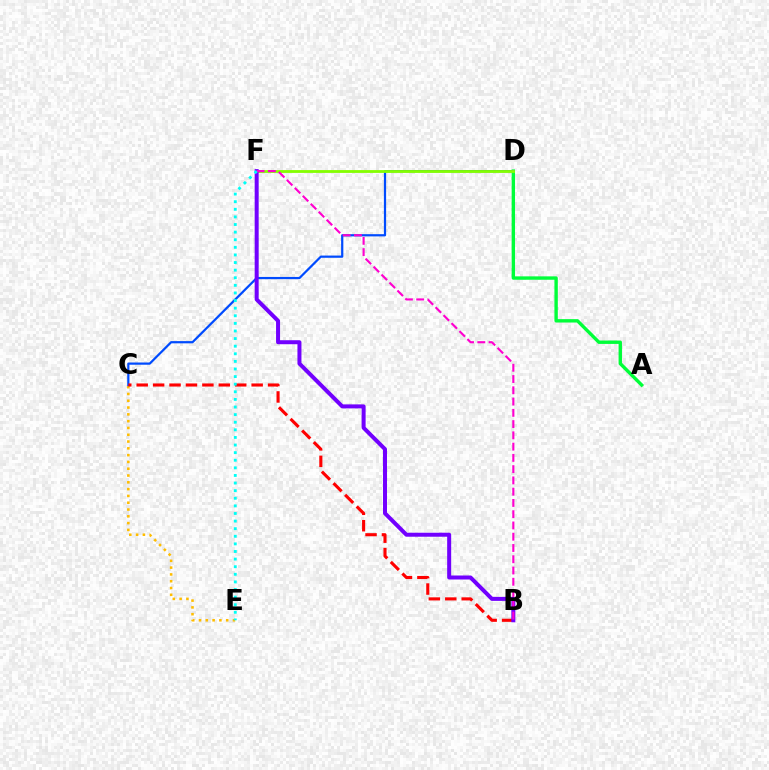{('A', 'D'): [{'color': '#00ff39', 'line_style': 'solid', 'thickness': 2.44}], ('C', 'E'): [{'color': '#ffbd00', 'line_style': 'dotted', 'thickness': 1.85}], ('C', 'D'): [{'color': '#004bff', 'line_style': 'solid', 'thickness': 1.6}], ('D', 'F'): [{'color': '#84ff00', 'line_style': 'solid', 'thickness': 2.02}], ('B', 'C'): [{'color': '#ff0000', 'line_style': 'dashed', 'thickness': 2.23}], ('B', 'F'): [{'color': '#7200ff', 'line_style': 'solid', 'thickness': 2.88}, {'color': '#ff00cf', 'line_style': 'dashed', 'thickness': 1.53}], ('E', 'F'): [{'color': '#00fff6', 'line_style': 'dotted', 'thickness': 2.07}]}